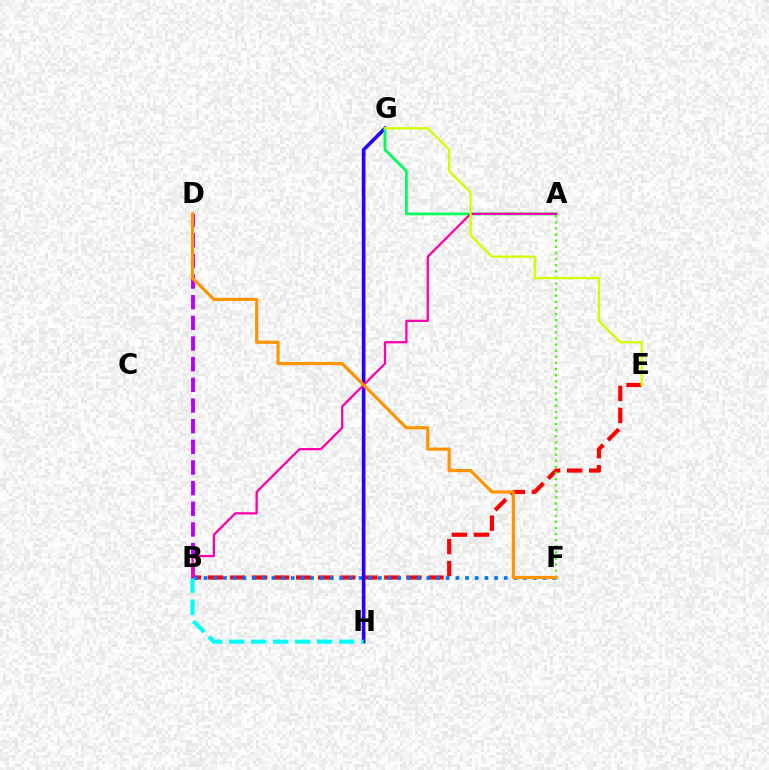{('B', 'E'): [{'color': '#ff0000', 'line_style': 'dashed', 'thickness': 3.0}], ('B', 'F'): [{'color': '#0074ff', 'line_style': 'dotted', 'thickness': 2.63}], ('G', 'H'): [{'color': '#2500ff', 'line_style': 'solid', 'thickness': 2.61}], ('A', 'G'): [{'color': '#00ff5c', 'line_style': 'solid', 'thickness': 2.02}], ('B', 'D'): [{'color': '#b900ff', 'line_style': 'dashed', 'thickness': 2.81}], ('B', 'H'): [{'color': '#00fff6', 'line_style': 'dashed', 'thickness': 2.99}], ('A', 'F'): [{'color': '#3dff00', 'line_style': 'dotted', 'thickness': 1.66}], ('A', 'B'): [{'color': '#ff00ac', 'line_style': 'solid', 'thickness': 1.63}], ('E', 'G'): [{'color': '#d1ff00', 'line_style': 'solid', 'thickness': 1.67}], ('D', 'F'): [{'color': '#ff9400', 'line_style': 'solid', 'thickness': 2.28}]}